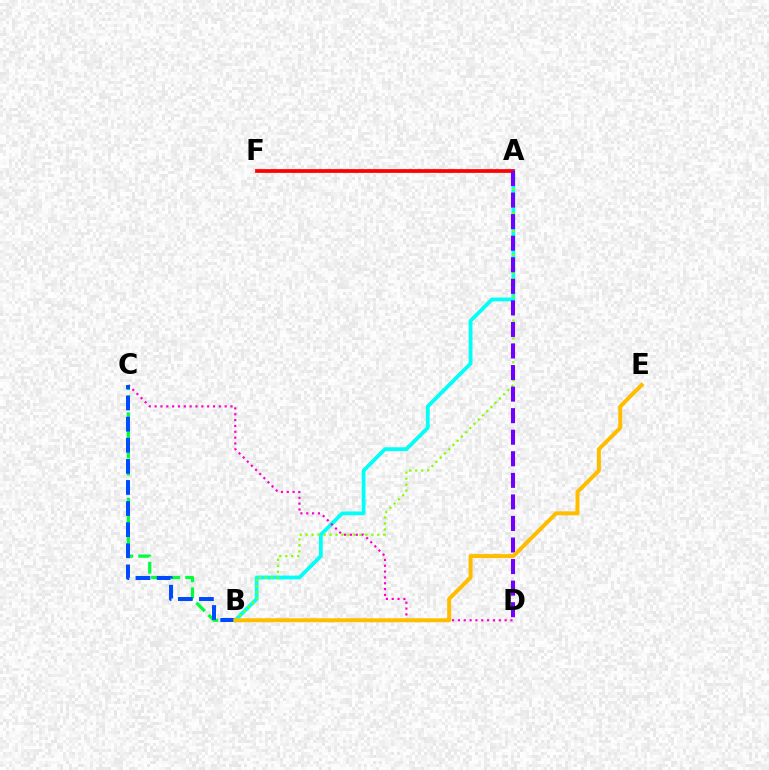{('A', 'B'): [{'color': '#00fff6', 'line_style': 'solid', 'thickness': 2.73}, {'color': '#84ff00', 'line_style': 'dotted', 'thickness': 1.62}], ('A', 'F'): [{'color': '#ff0000', 'line_style': 'solid', 'thickness': 2.69}], ('B', 'C'): [{'color': '#00ff39', 'line_style': 'dashed', 'thickness': 2.32}, {'color': '#004bff', 'line_style': 'dashed', 'thickness': 2.87}], ('C', 'D'): [{'color': '#ff00cf', 'line_style': 'dotted', 'thickness': 1.59}], ('A', 'D'): [{'color': '#7200ff', 'line_style': 'dashed', 'thickness': 2.93}], ('B', 'E'): [{'color': '#ffbd00', 'line_style': 'solid', 'thickness': 2.87}]}